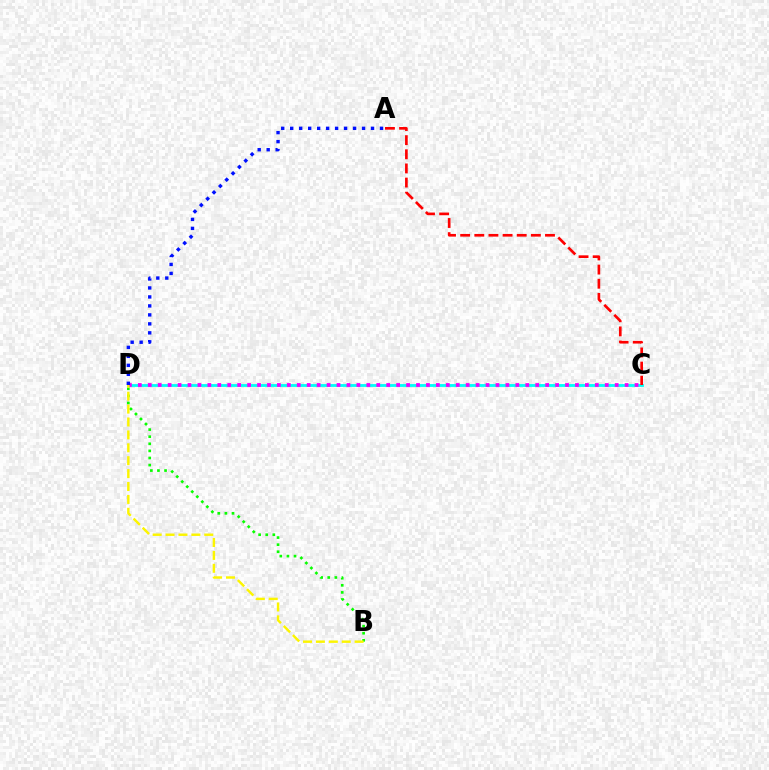{('C', 'D'): [{'color': '#00fff6', 'line_style': 'solid', 'thickness': 2.03}, {'color': '#ee00ff', 'line_style': 'dotted', 'thickness': 2.7}], ('B', 'D'): [{'color': '#08ff00', 'line_style': 'dotted', 'thickness': 1.93}, {'color': '#fcf500', 'line_style': 'dashed', 'thickness': 1.75}], ('A', 'C'): [{'color': '#ff0000', 'line_style': 'dashed', 'thickness': 1.92}], ('A', 'D'): [{'color': '#0010ff', 'line_style': 'dotted', 'thickness': 2.44}]}